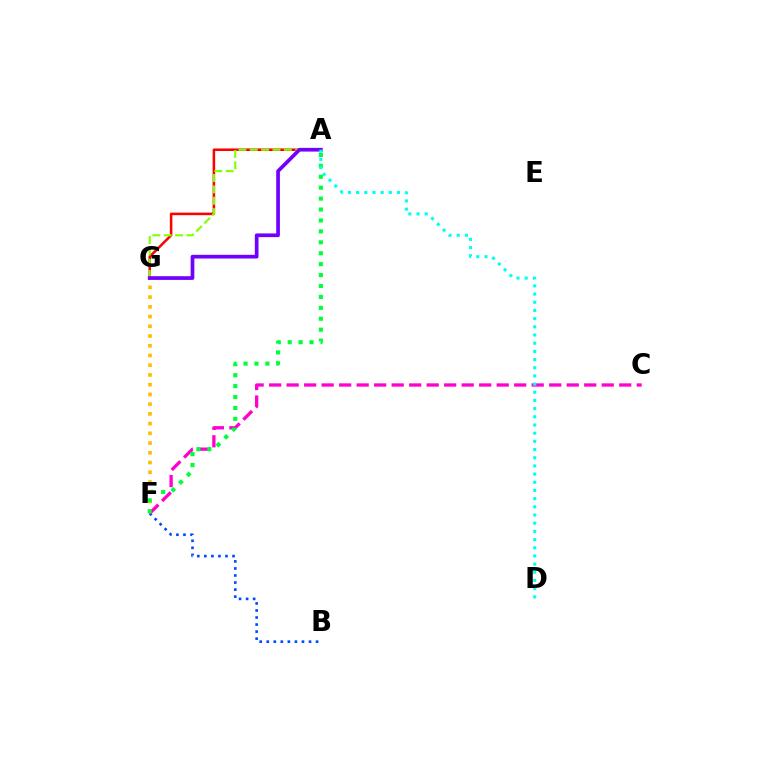{('A', 'G'): [{'color': '#ff0000', 'line_style': 'solid', 'thickness': 1.82}, {'color': '#84ff00', 'line_style': 'dashed', 'thickness': 1.54}, {'color': '#7200ff', 'line_style': 'solid', 'thickness': 2.67}], ('B', 'F'): [{'color': '#004bff', 'line_style': 'dotted', 'thickness': 1.91}], ('F', 'G'): [{'color': '#ffbd00', 'line_style': 'dotted', 'thickness': 2.64}], ('C', 'F'): [{'color': '#ff00cf', 'line_style': 'dashed', 'thickness': 2.38}], ('A', 'F'): [{'color': '#00ff39', 'line_style': 'dotted', 'thickness': 2.97}], ('A', 'D'): [{'color': '#00fff6', 'line_style': 'dotted', 'thickness': 2.22}]}